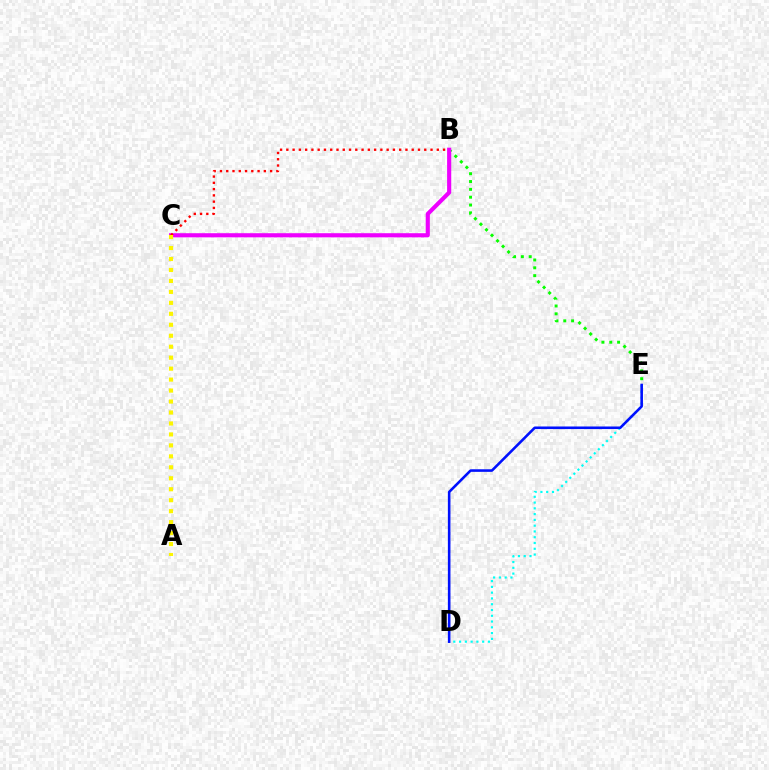{('B', 'E'): [{'color': '#08ff00', 'line_style': 'dotted', 'thickness': 2.13}], ('B', 'C'): [{'color': '#ee00ff', 'line_style': 'solid', 'thickness': 2.97}, {'color': '#ff0000', 'line_style': 'dotted', 'thickness': 1.7}], ('A', 'C'): [{'color': '#fcf500', 'line_style': 'dotted', 'thickness': 2.98}], ('D', 'E'): [{'color': '#00fff6', 'line_style': 'dotted', 'thickness': 1.57}, {'color': '#0010ff', 'line_style': 'solid', 'thickness': 1.86}]}